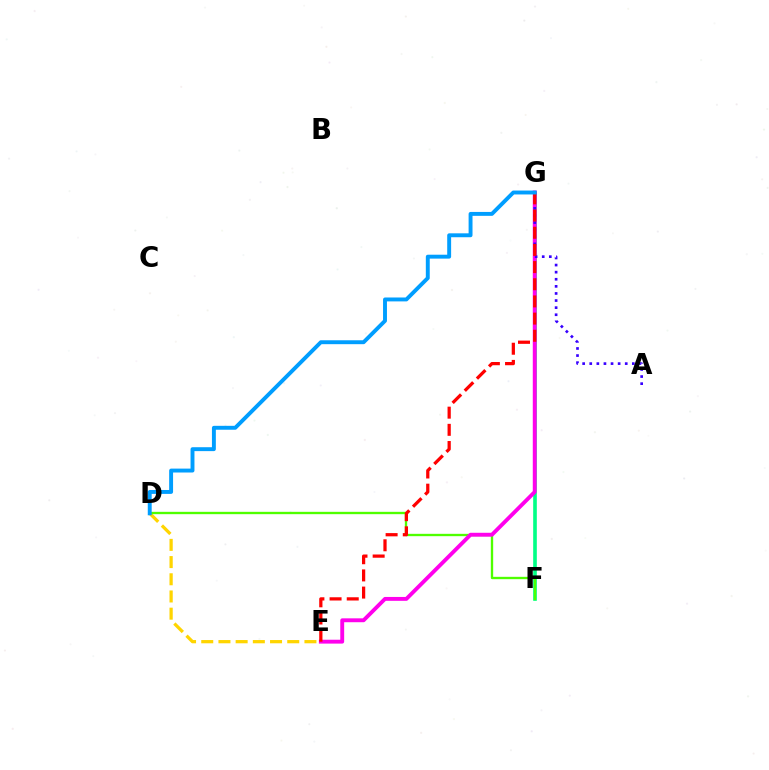{('F', 'G'): [{'color': '#00ff86', 'line_style': 'solid', 'thickness': 2.61}], ('D', 'E'): [{'color': '#ffd500', 'line_style': 'dashed', 'thickness': 2.34}], ('D', 'F'): [{'color': '#4fff00', 'line_style': 'solid', 'thickness': 1.69}], ('E', 'G'): [{'color': '#ff00ed', 'line_style': 'solid', 'thickness': 2.79}, {'color': '#ff0000', 'line_style': 'dashed', 'thickness': 2.33}], ('A', 'G'): [{'color': '#3700ff', 'line_style': 'dotted', 'thickness': 1.93}], ('D', 'G'): [{'color': '#009eff', 'line_style': 'solid', 'thickness': 2.82}]}